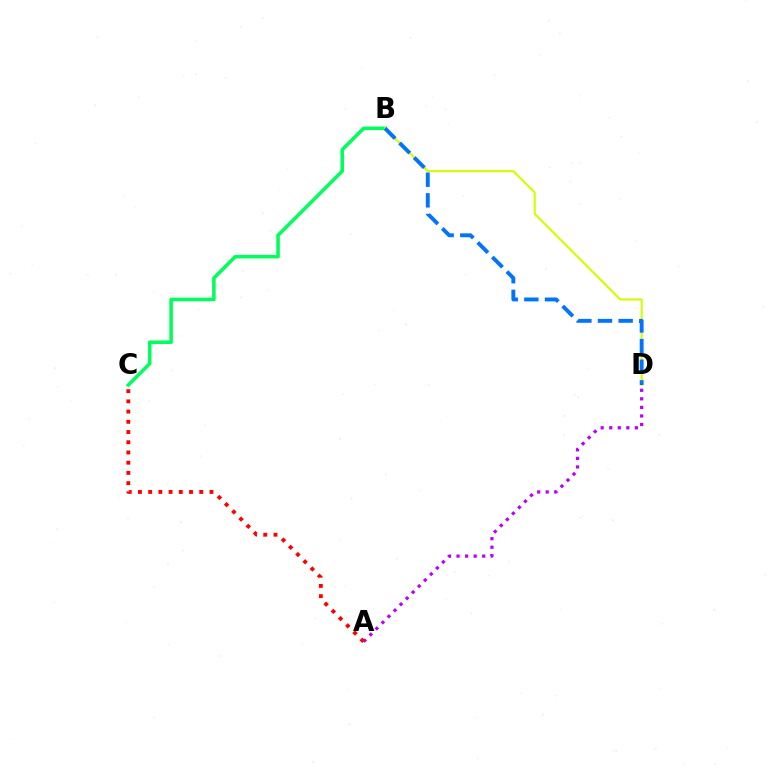{('B', 'C'): [{'color': '#00ff5c', 'line_style': 'solid', 'thickness': 2.56}], ('B', 'D'): [{'color': '#d1ff00', 'line_style': 'solid', 'thickness': 1.53}, {'color': '#0074ff', 'line_style': 'dashed', 'thickness': 2.8}], ('A', 'D'): [{'color': '#b900ff', 'line_style': 'dotted', 'thickness': 2.32}], ('A', 'C'): [{'color': '#ff0000', 'line_style': 'dotted', 'thickness': 2.78}]}